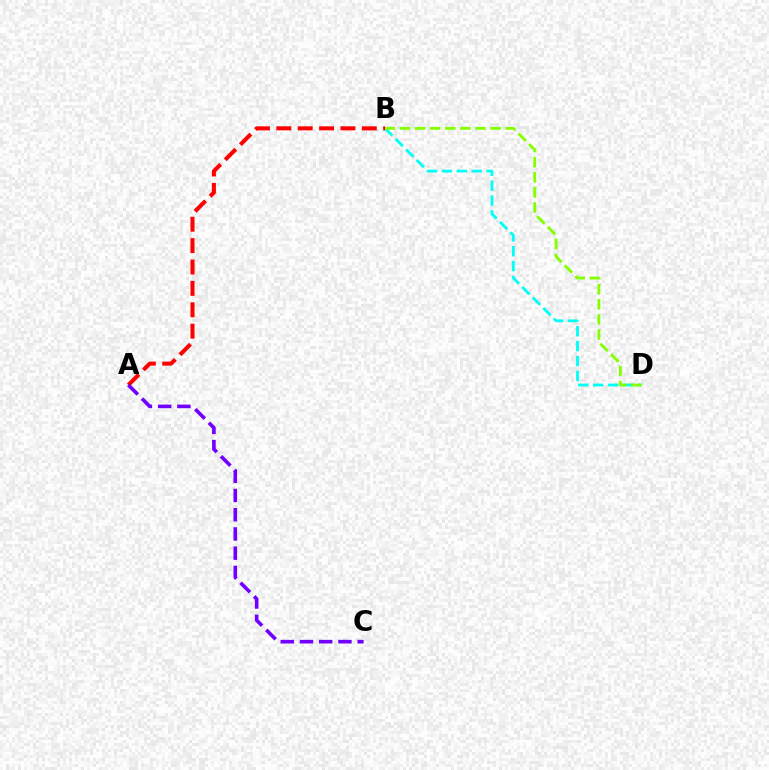{('B', 'D'): [{'color': '#00fff6', 'line_style': 'dashed', 'thickness': 2.02}, {'color': '#84ff00', 'line_style': 'dashed', 'thickness': 2.05}], ('A', 'B'): [{'color': '#ff0000', 'line_style': 'dashed', 'thickness': 2.9}], ('A', 'C'): [{'color': '#7200ff', 'line_style': 'dashed', 'thickness': 2.61}]}